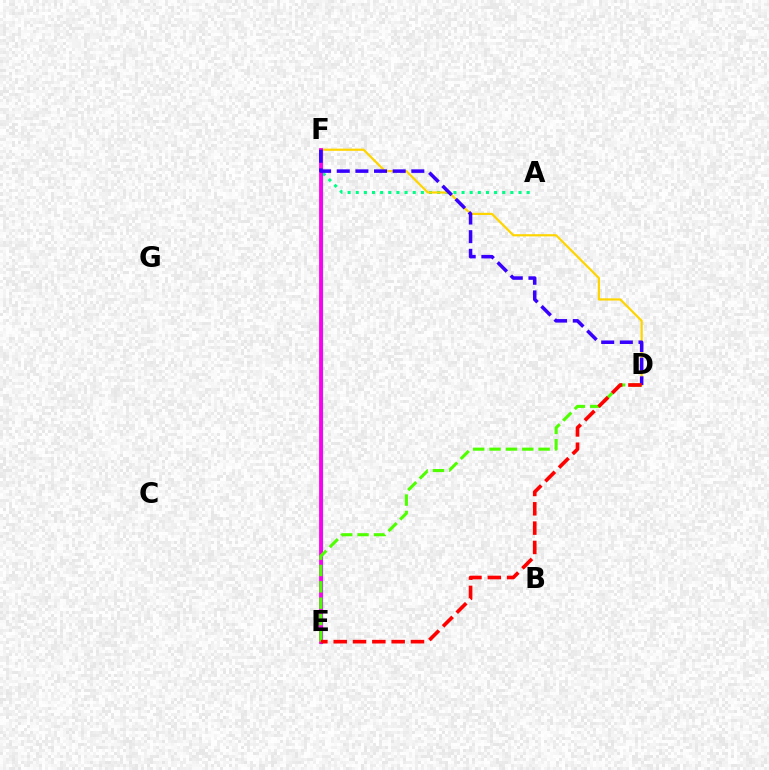{('A', 'F'): [{'color': '#00ff86', 'line_style': 'dotted', 'thickness': 2.21}], ('D', 'F'): [{'color': '#ffd500', 'line_style': 'solid', 'thickness': 1.59}, {'color': '#3700ff', 'line_style': 'dashed', 'thickness': 2.53}], ('E', 'F'): [{'color': '#009eff', 'line_style': 'solid', 'thickness': 2.36}, {'color': '#ff00ed', 'line_style': 'solid', 'thickness': 2.72}], ('D', 'E'): [{'color': '#4fff00', 'line_style': 'dashed', 'thickness': 2.22}, {'color': '#ff0000', 'line_style': 'dashed', 'thickness': 2.62}]}